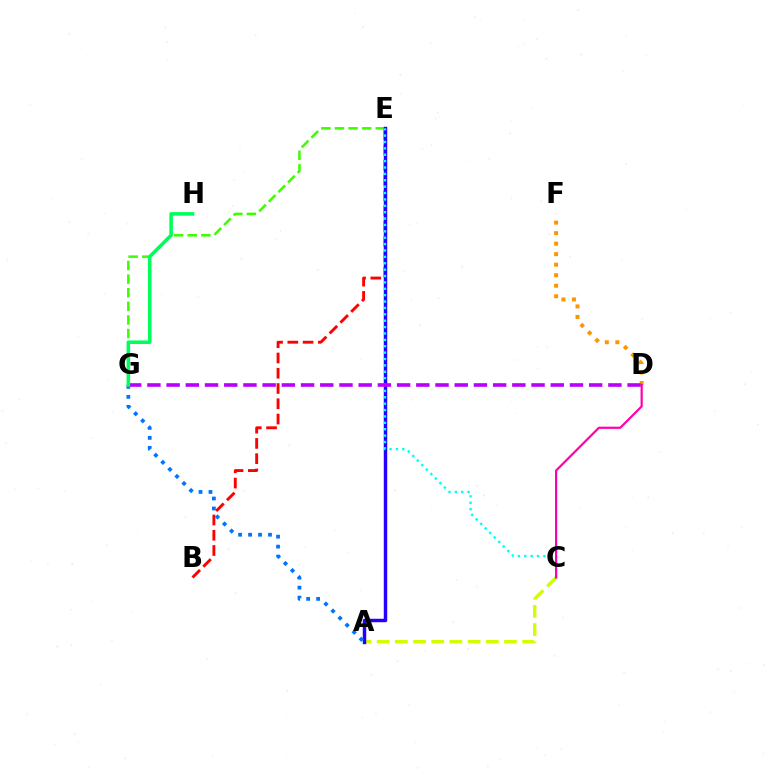{('A', 'C'): [{'color': '#d1ff00', 'line_style': 'dashed', 'thickness': 2.47}], ('B', 'E'): [{'color': '#ff0000', 'line_style': 'dashed', 'thickness': 2.07}], ('E', 'G'): [{'color': '#3dff00', 'line_style': 'dashed', 'thickness': 1.85}], ('A', 'E'): [{'color': '#2500ff', 'line_style': 'solid', 'thickness': 2.49}], ('D', 'F'): [{'color': '#ff9400', 'line_style': 'dotted', 'thickness': 2.86}], ('A', 'G'): [{'color': '#0074ff', 'line_style': 'dotted', 'thickness': 2.71}], ('C', 'E'): [{'color': '#00fff6', 'line_style': 'dotted', 'thickness': 1.73}], ('D', 'G'): [{'color': '#b900ff', 'line_style': 'dashed', 'thickness': 2.61}], ('C', 'D'): [{'color': '#ff00ac', 'line_style': 'solid', 'thickness': 1.59}], ('G', 'H'): [{'color': '#00ff5c', 'line_style': 'solid', 'thickness': 2.57}]}